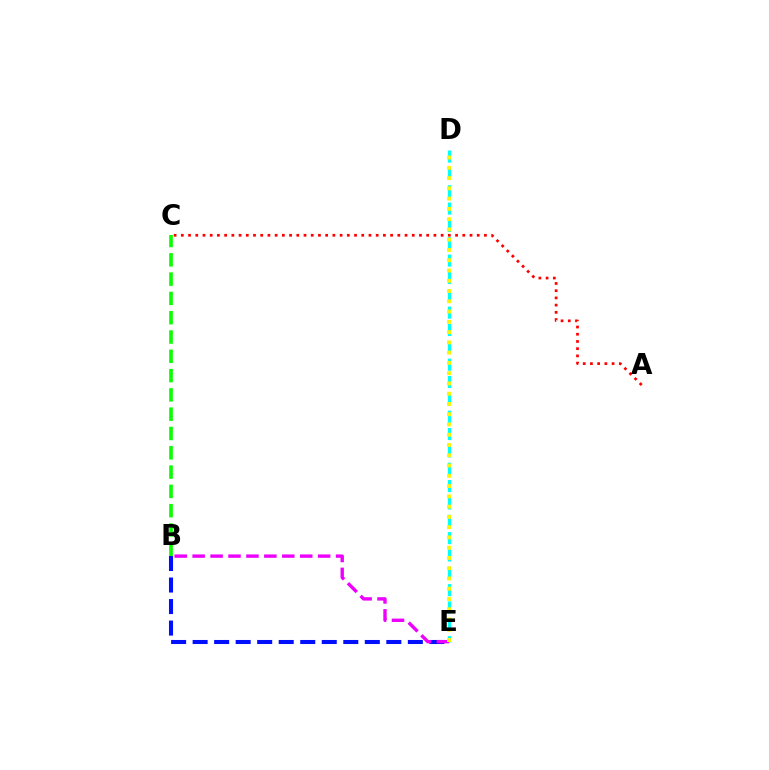{('A', 'C'): [{'color': '#ff0000', 'line_style': 'dotted', 'thickness': 1.96}], ('B', 'C'): [{'color': '#08ff00', 'line_style': 'dashed', 'thickness': 2.62}], ('B', 'E'): [{'color': '#0010ff', 'line_style': 'dashed', 'thickness': 2.92}, {'color': '#ee00ff', 'line_style': 'dashed', 'thickness': 2.44}], ('D', 'E'): [{'color': '#00fff6', 'line_style': 'dashed', 'thickness': 2.36}, {'color': '#fcf500', 'line_style': 'dotted', 'thickness': 2.79}]}